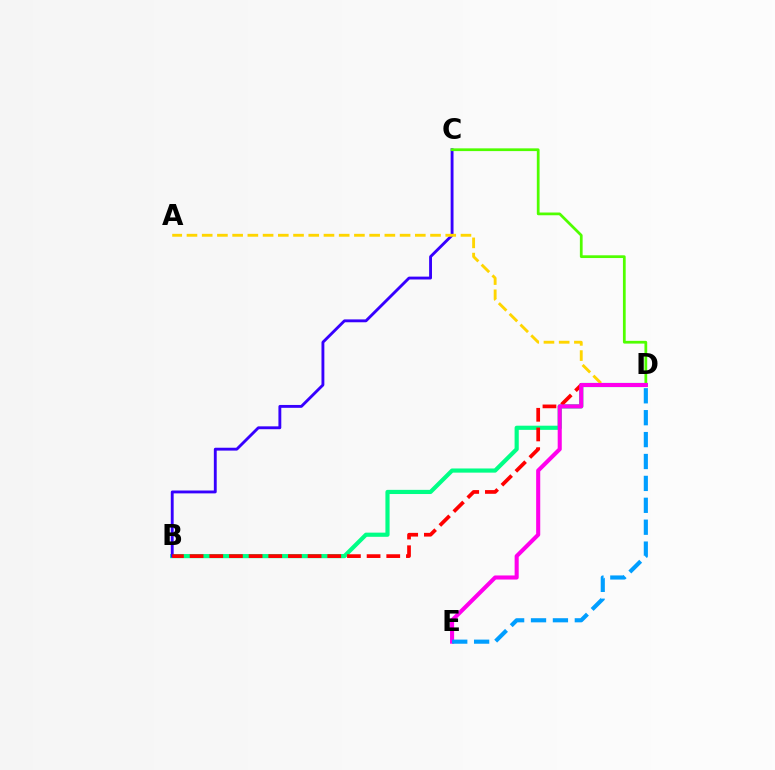{('B', 'D'): [{'color': '#00ff86', 'line_style': 'solid', 'thickness': 3.0}, {'color': '#ff0000', 'line_style': 'dashed', 'thickness': 2.67}], ('B', 'C'): [{'color': '#3700ff', 'line_style': 'solid', 'thickness': 2.06}], ('C', 'D'): [{'color': '#4fff00', 'line_style': 'solid', 'thickness': 1.97}], ('A', 'D'): [{'color': '#ffd500', 'line_style': 'dashed', 'thickness': 2.07}], ('D', 'E'): [{'color': '#ff00ed', 'line_style': 'solid', 'thickness': 2.94}, {'color': '#009eff', 'line_style': 'dashed', 'thickness': 2.98}]}